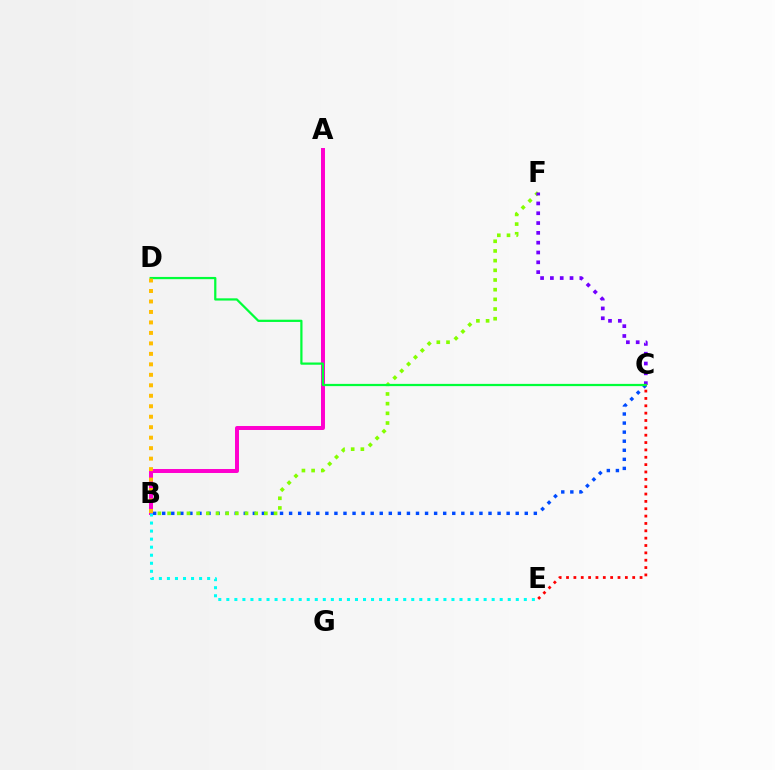{('B', 'C'): [{'color': '#004bff', 'line_style': 'dotted', 'thickness': 2.46}], ('B', 'F'): [{'color': '#84ff00', 'line_style': 'dotted', 'thickness': 2.63}], ('A', 'B'): [{'color': '#ff00cf', 'line_style': 'solid', 'thickness': 2.87}], ('C', 'F'): [{'color': '#7200ff', 'line_style': 'dotted', 'thickness': 2.67}], ('C', 'D'): [{'color': '#00ff39', 'line_style': 'solid', 'thickness': 1.61}], ('C', 'E'): [{'color': '#ff0000', 'line_style': 'dotted', 'thickness': 2.0}], ('B', 'E'): [{'color': '#00fff6', 'line_style': 'dotted', 'thickness': 2.18}], ('B', 'D'): [{'color': '#ffbd00', 'line_style': 'dotted', 'thickness': 2.85}]}